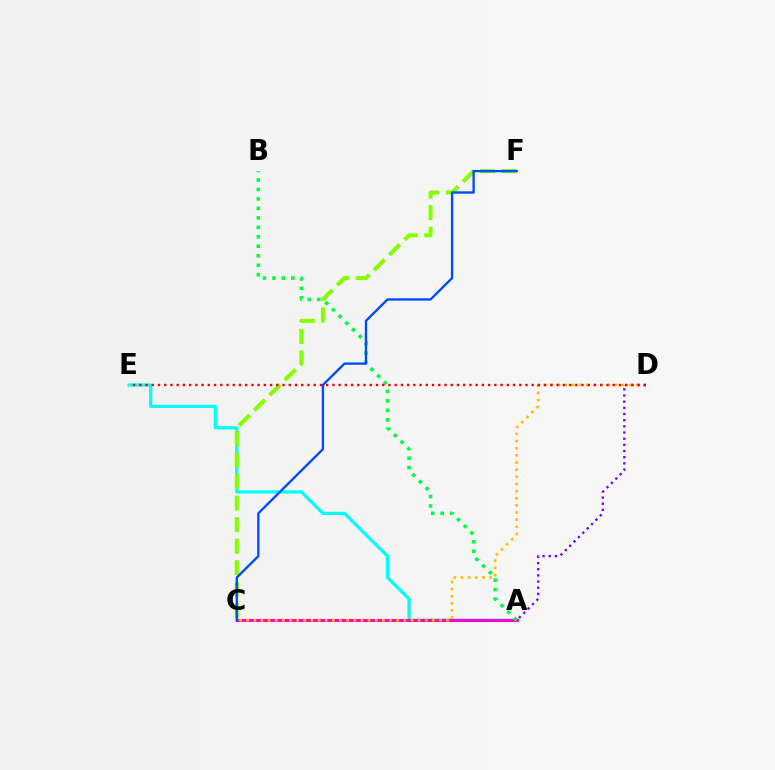{('A', 'E'): [{'color': '#00fff6', 'line_style': 'solid', 'thickness': 2.33}], ('A', 'C'): [{'color': '#ff00cf', 'line_style': 'solid', 'thickness': 2.19}], ('A', 'B'): [{'color': '#00ff39', 'line_style': 'dotted', 'thickness': 2.57}], ('A', 'D'): [{'color': '#7200ff', 'line_style': 'dotted', 'thickness': 1.68}], ('C', 'D'): [{'color': '#ffbd00', 'line_style': 'dotted', 'thickness': 1.94}], ('C', 'F'): [{'color': '#84ff00', 'line_style': 'dashed', 'thickness': 2.92}, {'color': '#004bff', 'line_style': 'solid', 'thickness': 1.69}], ('D', 'E'): [{'color': '#ff0000', 'line_style': 'dotted', 'thickness': 1.69}]}